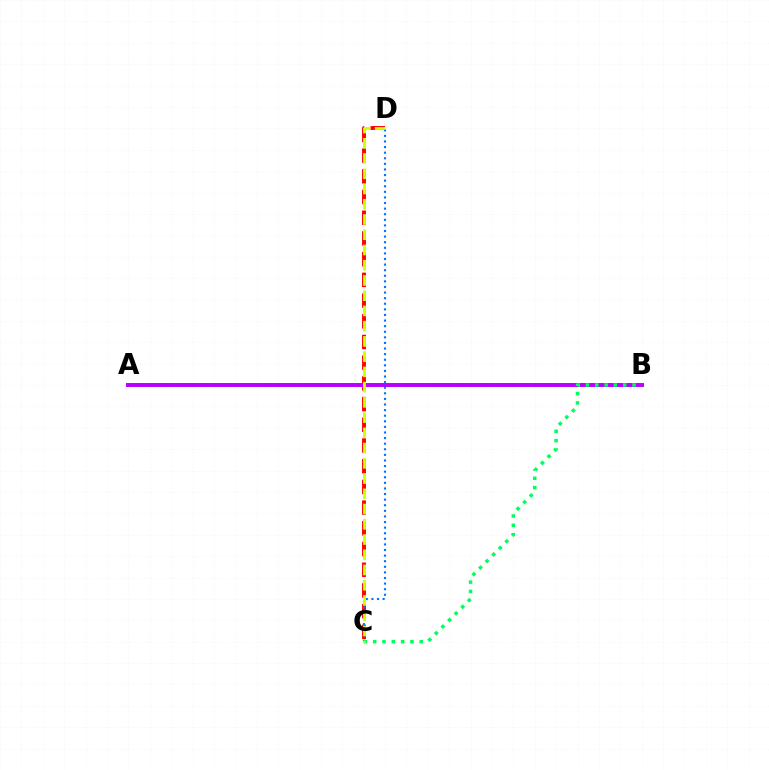{('C', 'D'): [{'color': '#ff0000', 'line_style': 'dashed', 'thickness': 2.81}, {'color': '#0074ff', 'line_style': 'dotted', 'thickness': 1.52}, {'color': '#d1ff00', 'line_style': 'dashed', 'thickness': 2.07}], ('A', 'B'): [{'color': '#b900ff', 'line_style': 'solid', 'thickness': 2.85}], ('B', 'C'): [{'color': '#00ff5c', 'line_style': 'dotted', 'thickness': 2.53}]}